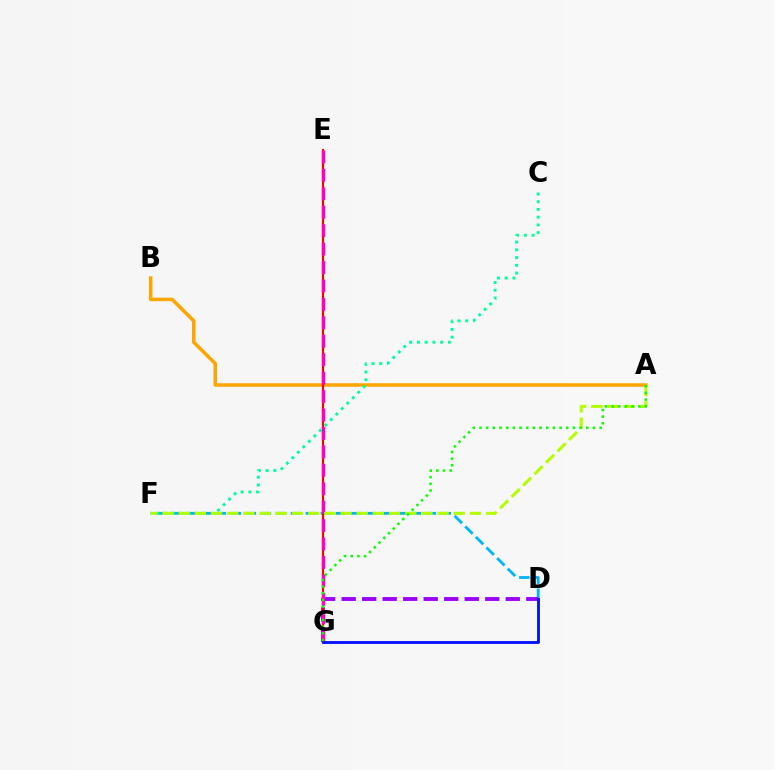{('A', 'B'): [{'color': '#ffa500', 'line_style': 'solid', 'thickness': 2.54}], ('D', 'F'): [{'color': '#00b5ff', 'line_style': 'dashed', 'thickness': 2.04}], ('D', 'G'): [{'color': '#9b00ff', 'line_style': 'dashed', 'thickness': 2.79}, {'color': '#0010ff', 'line_style': 'solid', 'thickness': 2.04}], ('E', 'G'): [{'color': '#ff0000', 'line_style': 'solid', 'thickness': 1.55}, {'color': '#ff00bd', 'line_style': 'dashed', 'thickness': 2.5}], ('C', 'F'): [{'color': '#00ff9d', 'line_style': 'dotted', 'thickness': 2.1}], ('A', 'F'): [{'color': '#b3ff00', 'line_style': 'dashed', 'thickness': 2.2}], ('A', 'G'): [{'color': '#08ff00', 'line_style': 'dotted', 'thickness': 1.81}]}